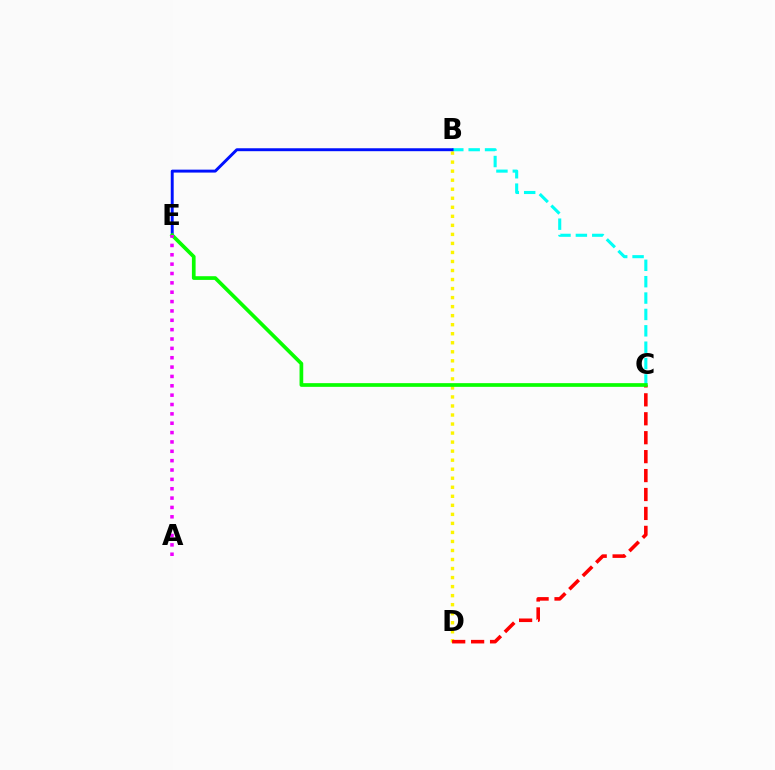{('B', 'C'): [{'color': '#00fff6', 'line_style': 'dashed', 'thickness': 2.23}], ('B', 'D'): [{'color': '#fcf500', 'line_style': 'dotted', 'thickness': 2.45}], ('C', 'D'): [{'color': '#ff0000', 'line_style': 'dashed', 'thickness': 2.57}], ('B', 'E'): [{'color': '#0010ff', 'line_style': 'solid', 'thickness': 2.11}], ('C', 'E'): [{'color': '#08ff00', 'line_style': 'solid', 'thickness': 2.66}], ('A', 'E'): [{'color': '#ee00ff', 'line_style': 'dotted', 'thickness': 2.54}]}